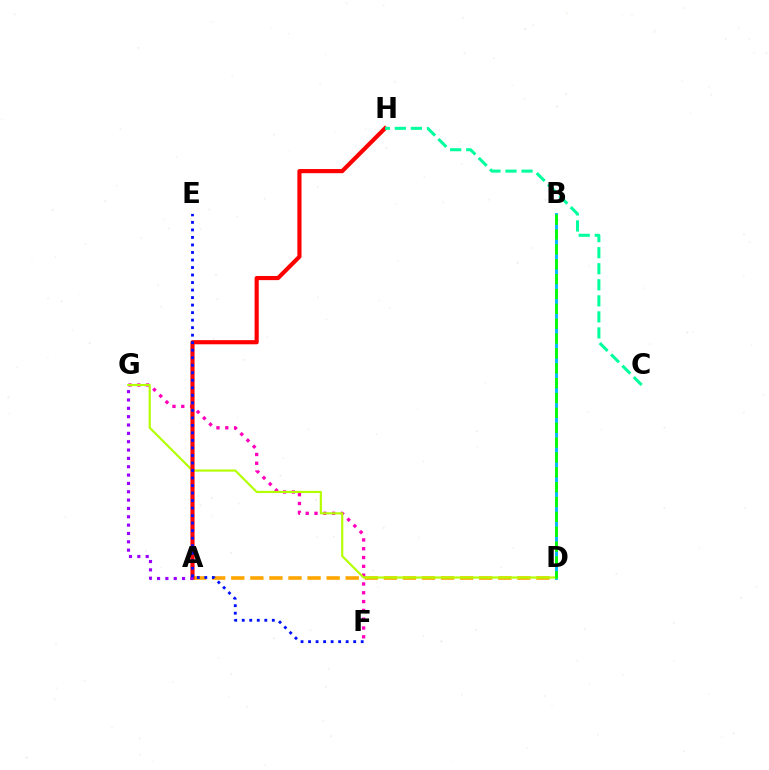{('A', 'D'): [{'color': '#ffa500', 'line_style': 'dashed', 'thickness': 2.59}], ('B', 'D'): [{'color': '#00b5ff', 'line_style': 'solid', 'thickness': 2.06}, {'color': '#08ff00', 'line_style': 'dashed', 'thickness': 2.02}], ('F', 'G'): [{'color': '#ff00bd', 'line_style': 'dotted', 'thickness': 2.39}], ('D', 'G'): [{'color': '#b3ff00', 'line_style': 'solid', 'thickness': 1.55}], ('A', 'H'): [{'color': '#ff0000', 'line_style': 'solid', 'thickness': 2.99}], ('A', 'G'): [{'color': '#9b00ff', 'line_style': 'dotted', 'thickness': 2.27}], ('E', 'F'): [{'color': '#0010ff', 'line_style': 'dotted', 'thickness': 2.04}], ('C', 'H'): [{'color': '#00ff9d', 'line_style': 'dashed', 'thickness': 2.18}]}